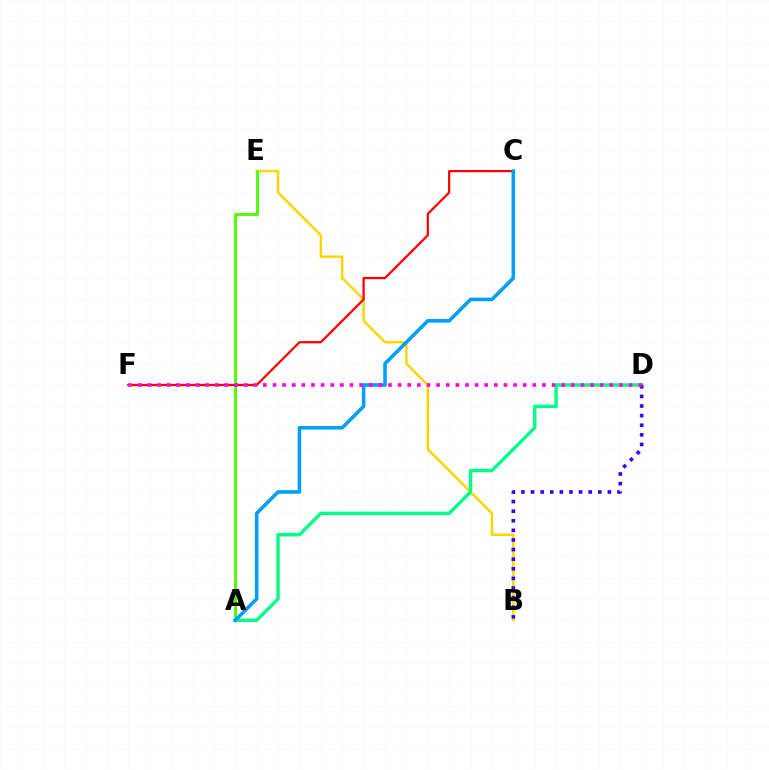{('B', 'E'): [{'color': '#ffd500', 'line_style': 'solid', 'thickness': 1.77}], ('A', 'D'): [{'color': '#00ff86', 'line_style': 'solid', 'thickness': 2.46}], ('A', 'E'): [{'color': '#4fff00', 'line_style': 'solid', 'thickness': 2.08}], ('C', 'F'): [{'color': '#ff0000', 'line_style': 'solid', 'thickness': 1.63}], ('A', 'C'): [{'color': '#009eff', 'line_style': 'solid', 'thickness': 2.57}], ('B', 'D'): [{'color': '#3700ff', 'line_style': 'dotted', 'thickness': 2.61}], ('D', 'F'): [{'color': '#ff00ed', 'line_style': 'dotted', 'thickness': 2.61}]}